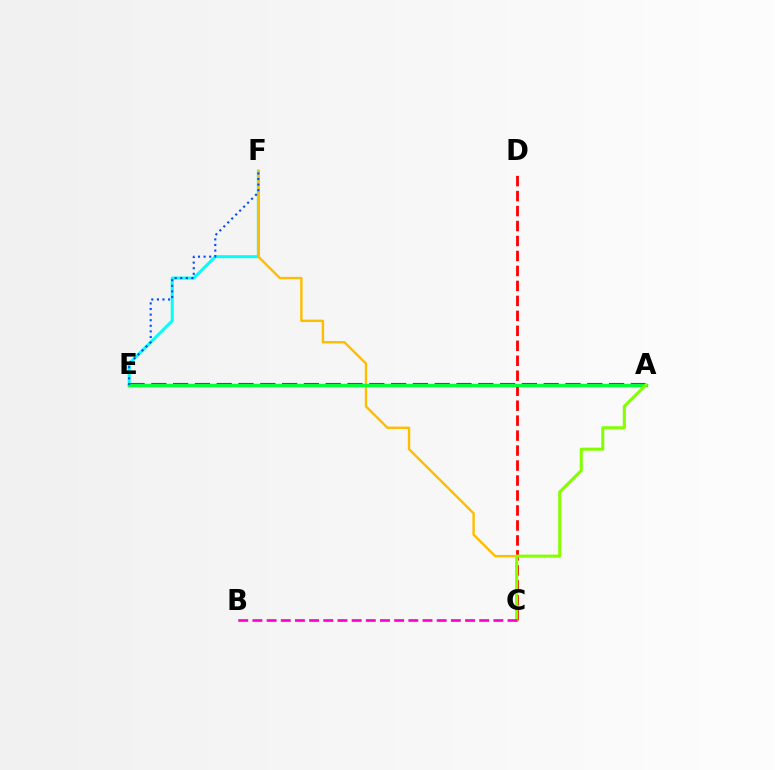{('C', 'D'): [{'color': '#ff0000', 'line_style': 'dashed', 'thickness': 2.03}], ('E', 'F'): [{'color': '#00fff6', 'line_style': 'solid', 'thickness': 2.14}, {'color': '#004bff', 'line_style': 'dotted', 'thickness': 1.52}], ('A', 'E'): [{'color': '#7200ff', 'line_style': 'dashed', 'thickness': 2.96}, {'color': '#00ff39', 'line_style': 'solid', 'thickness': 2.47}], ('C', 'F'): [{'color': '#ffbd00', 'line_style': 'solid', 'thickness': 1.73}], ('A', 'C'): [{'color': '#84ff00', 'line_style': 'solid', 'thickness': 2.2}], ('B', 'C'): [{'color': '#ff00cf', 'line_style': 'dashed', 'thickness': 1.93}]}